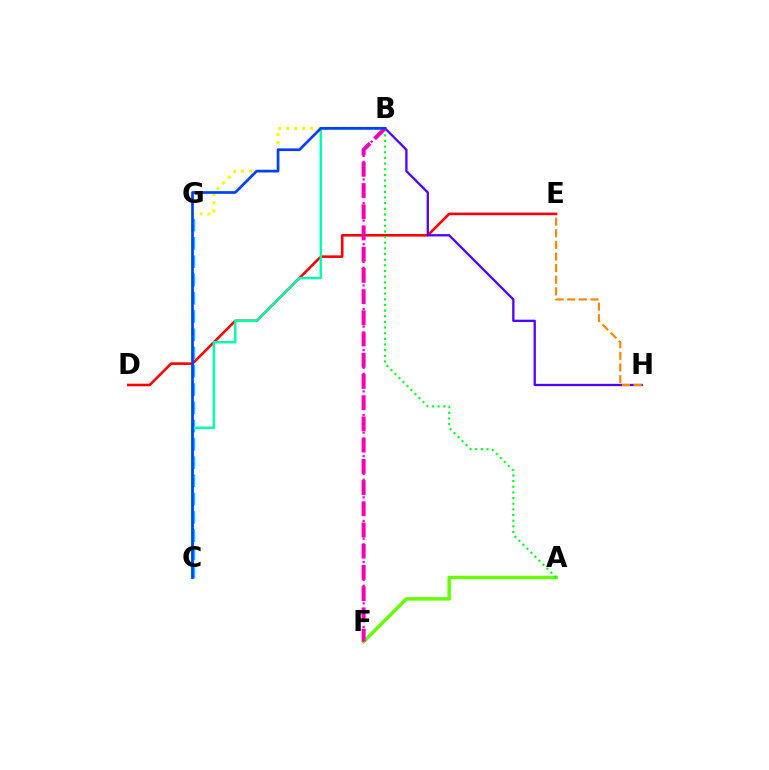{('D', 'E'): [{'color': '#ff0000', 'line_style': 'solid', 'thickness': 1.86}], ('B', 'H'): [{'color': '#4f00ff', 'line_style': 'solid', 'thickness': 1.65}], ('A', 'F'): [{'color': '#66ff00', 'line_style': 'solid', 'thickness': 2.48}], ('C', 'G'): [{'color': '#00c7ff', 'line_style': 'dashed', 'thickness': 2.48}], ('B', 'G'): [{'color': '#eeff00', 'line_style': 'dotted', 'thickness': 2.17}], ('B', 'C'): [{'color': '#00ffaf', 'line_style': 'solid', 'thickness': 1.78}, {'color': '#003fff', 'line_style': 'solid', 'thickness': 1.94}], ('A', 'B'): [{'color': '#00ff27', 'line_style': 'dotted', 'thickness': 1.54}], ('B', 'F'): [{'color': '#ff00a0', 'line_style': 'dashed', 'thickness': 2.88}, {'color': '#d600ff', 'line_style': 'dotted', 'thickness': 1.6}], ('E', 'H'): [{'color': '#ff8800', 'line_style': 'dashed', 'thickness': 1.58}]}